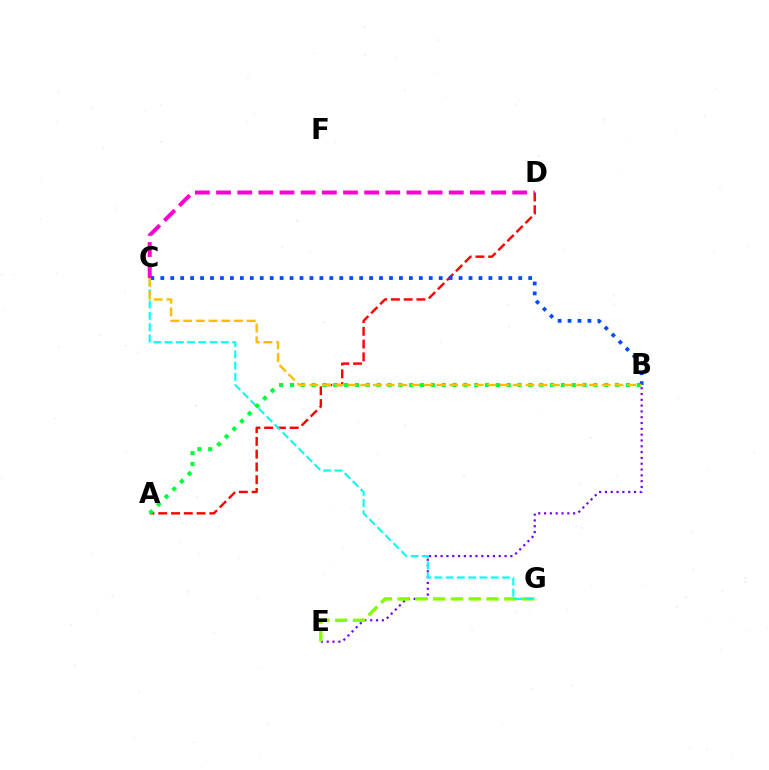{('A', 'D'): [{'color': '#ff0000', 'line_style': 'dashed', 'thickness': 1.74}], ('B', 'E'): [{'color': '#7200ff', 'line_style': 'dotted', 'thickness': 1.58}], ('E', 'G'): [{'color': '#84ff00', 'line_style': 'dashed', 'thickness': 2.42}], ('C', 'G'): [{'color': '#00fff6', 'line_style': 'dashed', 'thickness': 1.53}], ('A', 'B'): [{'color': '#00ff39', 'line_style': 'dotted', 'thickness': 2.94}], ('B', 'C'): [{'color': '#004bff', 'line_style': 'dotted', 'thickness': 2.7}, {'color': '#ffbd00', 'line_style': 'dashed', 'thickness': 1.73}], ('C', 'D'): [{'color': '#ff00cf', 'line_style': 'dashed', 'thickness': 2.87}]}